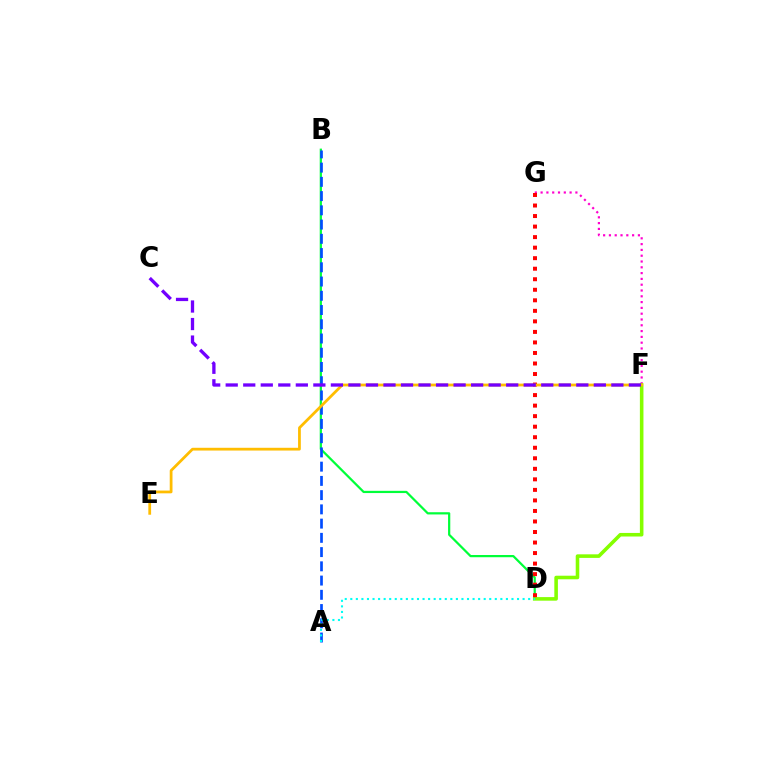{('F', 'G'): [{'color': '#ff00cf', 'line_style': 'dotted', 'thickness': 1.58}], ('B', 'D'): [{'color': '#00ff39', 'line_style': 'solid', 'thickness': 1.6}], ('D', 'F'): [{'color': '#84ff00', 'line_style': 'solid', 'thickness': 2.57}], ('D', 'G'): [{'color': '#ff0000', 'line_style': 'dotted', 'thickness': 2.86}], ('A', 'B'): [{'color': '#004bff', 'line_style': 'dashed', 'thickness': 1.93}], ('E', 'F'): [{'color': '#ffbd00', 'line_style': 'solid', 'thickness': 1.99}], ('A', 'D'): [{'color': '#00fff6', 'line_style': 'dotted', 'thickness': 1.51}], ('C', 'F'): [{'color': '#7200ff', 'line_style': 'dashed', 'thickness': 2.38}]}